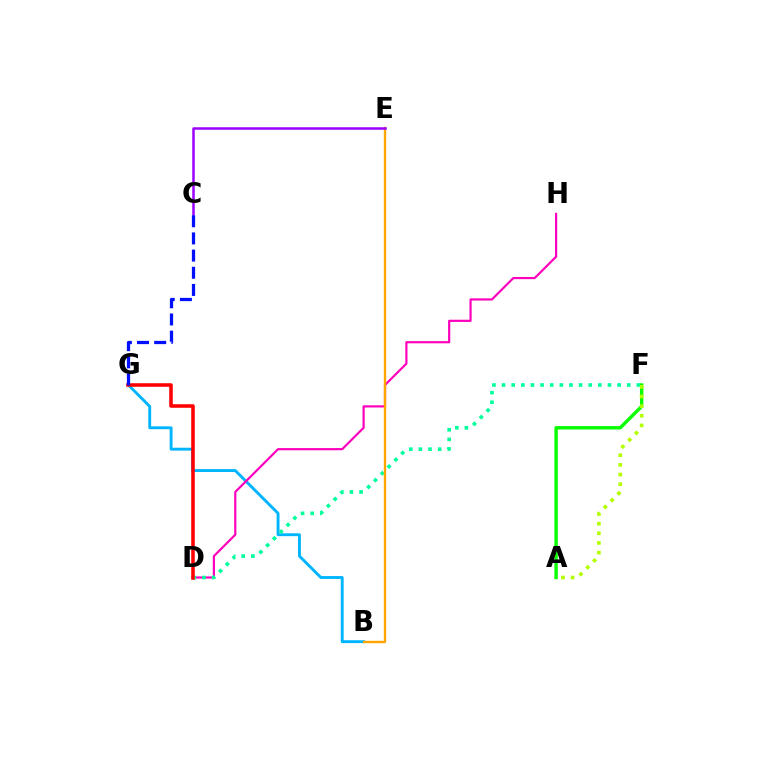{('B', 'G'): [{'color': '#00b5ff', 'line_style': 'solid', 'thickness': 2.08}], ('D', 'H'): [{'color': '#ff00bd', 'line_style': 'solid', 'thickness': 1.58}], ('D', 'F'): [{'color': '#00ff9d', 'line_style': 'dotted', 'thickness': 2.62}], ('A', 'F'): [{'color': '#08ff00', 'line_style': 'solid', 'thickness': 2.44}, {'color': '#b3ff00', 'line_style': 'dotted', 'thickness': 2.62}], ('B', 'E'): [{'color': '#ffa500', 'line_style': 'solid', 'thickness': 1.71}], ('C', 'E'): [{'color': '#9b00ff', 'line_style': 'solid', 'thickness': 1.8}], ('D', 'G'): [{'color': '#ff0000', 'line_style': 'solid', 'thickness': 2.56}], ('C', 'G'): [{'color': '#0010ff', 'line_style': 'dashed', 'thickness': 2.33}]}